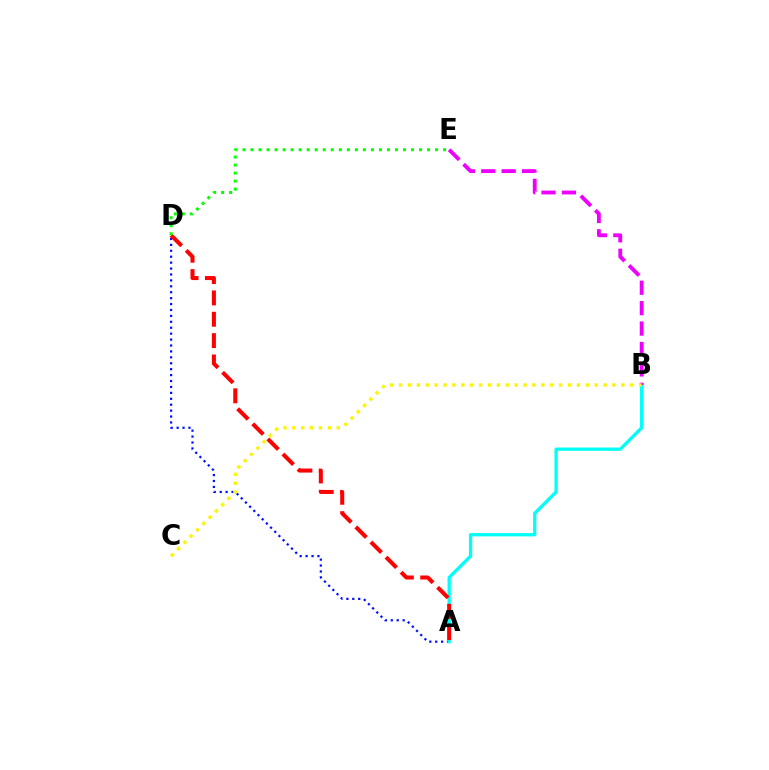{('A', 'D'): [{'color': '#0010ff', 'line_style': 'dotted', 'thickness': 1.61}, {'color': '#ff0000', 'line_style': 'dashed', 'thickness': 2.9}], ('A', 'B'): [{'color': '#00fff6', 'line_style': 'solid', 'thickness': 2.37}], ('B', 'E'): [{'color': '#ee00ff', 'line_style': 'dashed', 'thickness': 2.77}], ('B', 'C'): [{'color': '#fcf500', 'line_style': 'dotted', 'thickness': 2.42}], ('D', 'E'): [{'color': '#08ff00', 'line_style': 'dotted', 'thickness': 2.18}]}